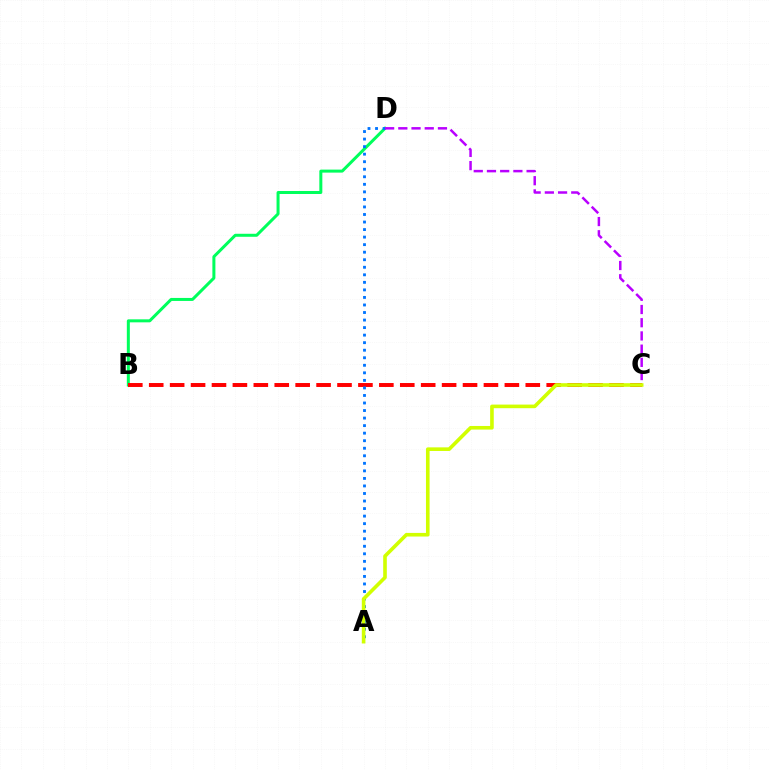{('B', 'D'): [{'color': '#00ff5c', 'line_style': 'solid', 'thickness': 2.17}], ('B', 'C'): [{'color': '#ff0000', 'line_style': 'dashed', 'thickness': 2.84}], ('A', 'D'): [{'color': '#0074ff', 'line_style': 'dotted', 'thickness': 2.05}], ('C', 'D'): [{'color': '#b900ff', 'line_style': 'dashed', 'thickness': 1.79}], ('A', 'C'): [{'color': '#d1ff00', 'line_style': 'solid', 'thickness': 2.6}]}